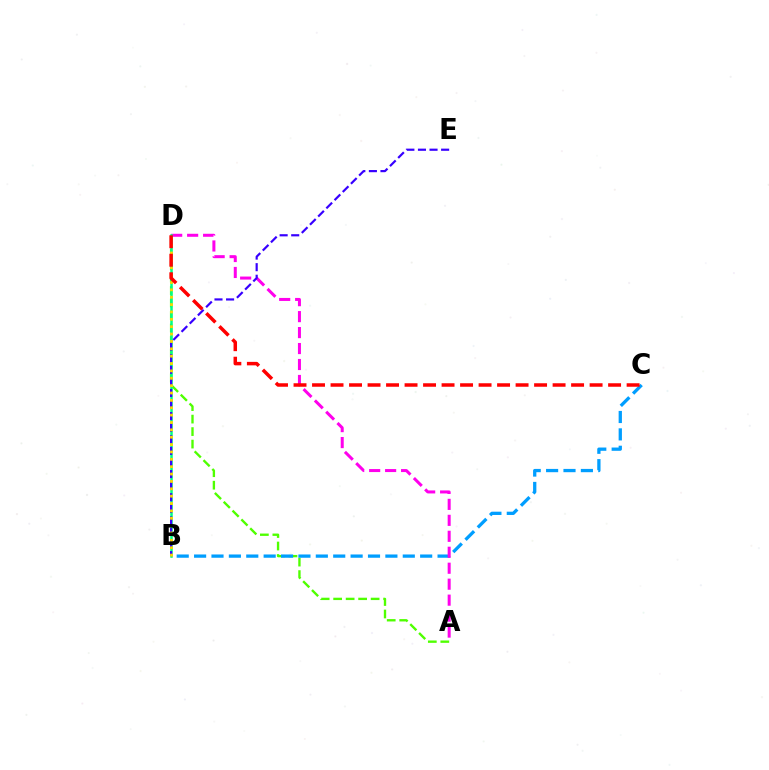{('A', 'D'): [{'color': '#4fff00', 'line_style': 'dashed', 'thickness': 1.7}, {'color': '#ff00ed', 'line_style': 'dashed', 'thickness': 2.17}], ('B', 'C'): [{'color': '#009eff', 'line_style': 'dashed', 'thickness': 2.36}], ('B', 'D'): [{'color': '#00ff86', 'line_style': 'solid', 'thickness': 1.81}, {'color': '#ffd500', 'line_style': 'dotted', 'thickness': 2.0}], ('B', 'E'): [{'color': '#3700ff', 'line_style': 'dashed', 'thickness': 1.57}], ('C', 'D'): [{'color': '#ff0000', 'line_style': 'dashed', 'thickness': 2.51}]}